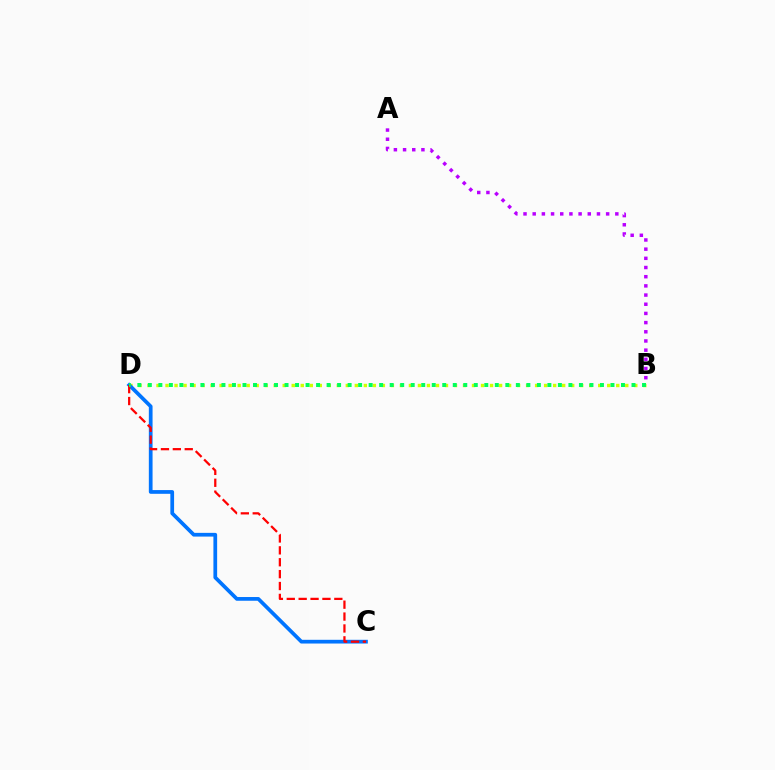{('B', 'D'): [{'color': '#d1ff00', 'line_style': 'dotted', 'thickness': 2.45}, {'color': '#00ff5c', 'line_style': 'dotted', 'thickness': 2.86}], ('C', 'D'): [{'color': '#0074ff', 'line_style': 'solid', 'thickness': 2.68}, {'color': '#ff0000', 'line_style': 'dashed', 'thickness': 1.62}], ('A', 'B'): [{'color': '#b900ff', 'line_style': 'dotted', 'thickness': 2.49}]}